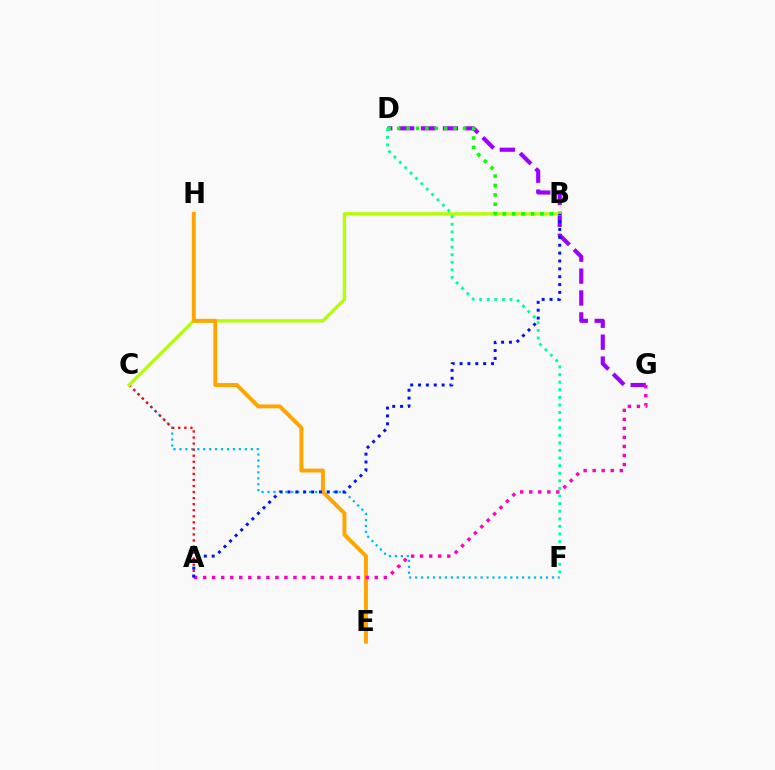{('D', 'G'): [{'color': '#9b00ff', 'line_style': 'dashed', 'thickness': 2.97}], ('C', 'F'): [{'color': '#00b5ff', 'line_style': 'dotted', 'thickness': 1.62}], ('A', 'C'): [{'color': '#ff0000', 'line_style': 'dotted', 'thickness': 1.65}], ('B', 'C'): [{'color': '#b3ff00', 'line_style': 'solid', 'thickness': 2.42}], ('E', 'H'): [{'color': '#ffa500', 'line_style': 'solid', 'thickness': 2.83}], ('A', 'G'): [{'color': '#ff00bd', 'line_style': 'dotted', 'thickness': 2.45}], ('B', 'D'): [{'color': '#08ff00', 'line_style': 'dotted', 'thickness': 2.55}], ('A', 'B'): [{'color': '#0010ff', 'line_style': 'dotted', 'thickness': 2.14}], ('D', 'F'): [{'color': '#00ff9d', 'line_style': 'dotted', 'thickness': 2.06}]}